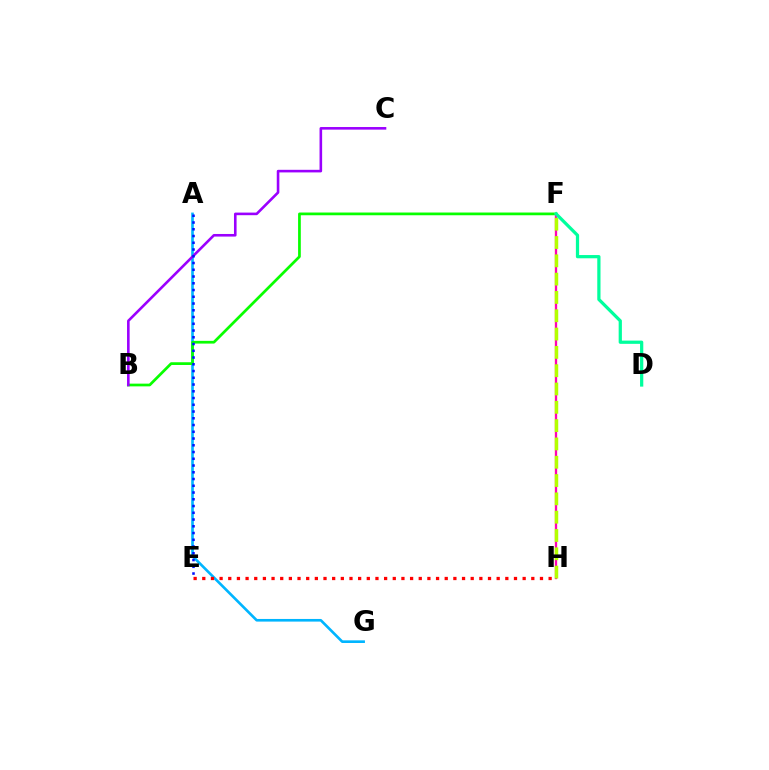{('A', 'G'): [{'color': '#00b5ff', 'line_style': 'solid', 'thickness': 1.9}], ('F', 'H'): [{'color': '#ffa500', 'line_style': 'solid', 'thickness': 1.62}, {'color': '#ff00bd', 'line_style': 'solid', 'thickness': 1.55}, {'color': '#b3ff00', 'line_style': 'dashed', 'thickness': 2.49}], ('B', 'F'): [{'color': '#08ff00', 'line_style': 'solid', 'thickness': 1.96}], ('E', 'H'): [{'color': '#ff0000', 'line_style': 'dotted', 'thickness': 2.35}], ('B', 'C'): [{'color': '#9b00ff', 'line_style': 'solid', 'thickness': 1.87}], ('D', 'F'): [{'color': '#00ff9d', 'line_style': 'solid', 'thickness': 2.33}], ('A', 'E'): [{'color': '#0010ff', 'line_style': 'dotted', 'thickness': 1.83}]}